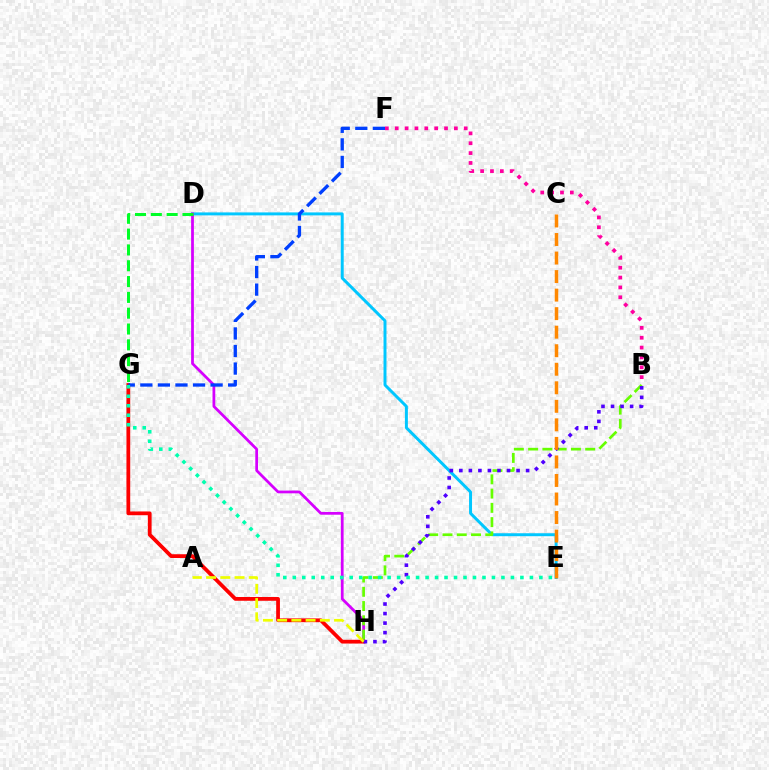{('D', 'E'): [{'color': '#00c7ff', 'line_style': 'solid', 'thickness': 2.13}], ('B', 'F'): [{'color': '#ff00a0', 'line_style': 'dotted', 'thickness': 2.68}], ('D', 'H'): [{'color': '#d600ff', 'line_style': 'solid', 'thickness': 1.98}], ('D', 'G'): [{'color': '#00ff27', 'line_style': 'dashed', 'thickness': 2.15}], ('G', 'H'): [{'color': '#ff0000', 'line_style': 'solid', 'thickness': 2.71}], ('B', 'H'): [{'color': '#66ff00', 'line_style': 'dashed', 'thickness': 1.94}, {'color': '#4f00ff', 'line_style': 'dotted', 'thickness': 2.59}], ('F', 'G'): [{'color': '#003fff', 'line_style': 'dashed', 'thickness': 2.39}], ('E', 'G'): [{'color': '#00ffaf', 'line_style': 'dotted', 'thickness': 2.58}], ('C', 'E'): [{'color': '#ff8800', 'line_style': 'dashed', 'thickness': 2.52}], ('A', 'H'): [{'color': '#eeff00', 'line_style': 'dashed', 'thickness': 1.93}]}